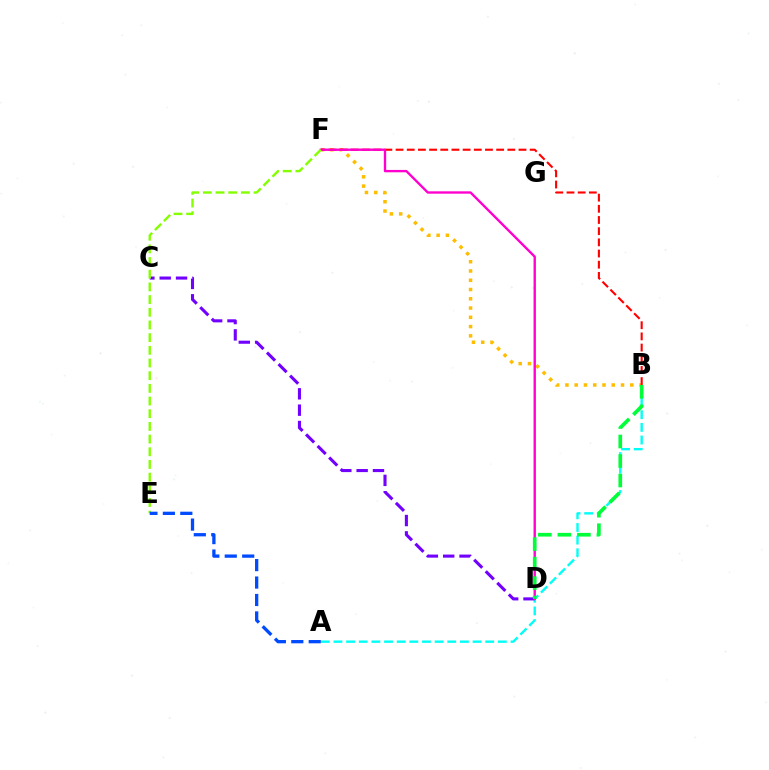{('A', 'B'): [{'color': '#00fff6', 'line_style': 'dashed', 'thickness': 1.72}], ('B', 'F'): [{'color': '#ffbd00', 'line_style': 'dotted', 'thickness': 2.52}, {'color': '#ff0000', 'line_style': 'dashed', 'thickness': 1.52}], ('C', 'D'): [{'color': '#7200ff', 'line_style': 'dashed', 'thickness': 2.22}], ('D', 'F'): [{'color': '#ff00cf', 'line_style': 'solid', 'thickness': 1.7}], ('E', 'F'): [{'color': '#84ff00', 'line_style': 'dashed', 'thickness': 1.72}], ('A', 'E'): [{'color': '#004bff', 'line_style': 'dashed', 'thickness': 2.37}], ('B', 'D'): [{'color': '#00ff39', 'line_style': 'dashed', 'thickness': 2.65}]}